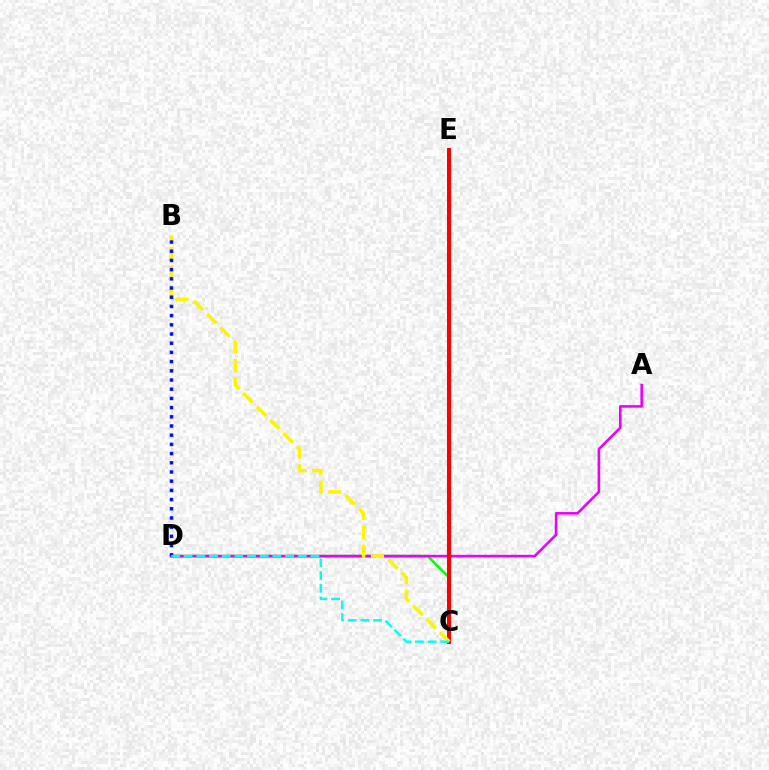{('C', 'D'): [{'color': '#08ff00', 'line_style': 'solid', 'thickness': 1.91}, {'color': '#00fff6', 'line_style': 'dashed', 'thickness': 1.72}], ('A', 'D'): [{'color': '#ee00ff', 'line_style': 'solid', 'thickness': 1.87}], ('C', 'E'): [{'color': '#ff0000', 'line_style': 'solid', 'thickness': 2.92}], ('B', 'C'): [{'color': '#fcf500', 'line_style': 'dashed', 'thickness': 2.56}], ('B', 'D'): [{'color': '#0010ff', 'line_style': 'dotted', 'thickness': 2.5}]}